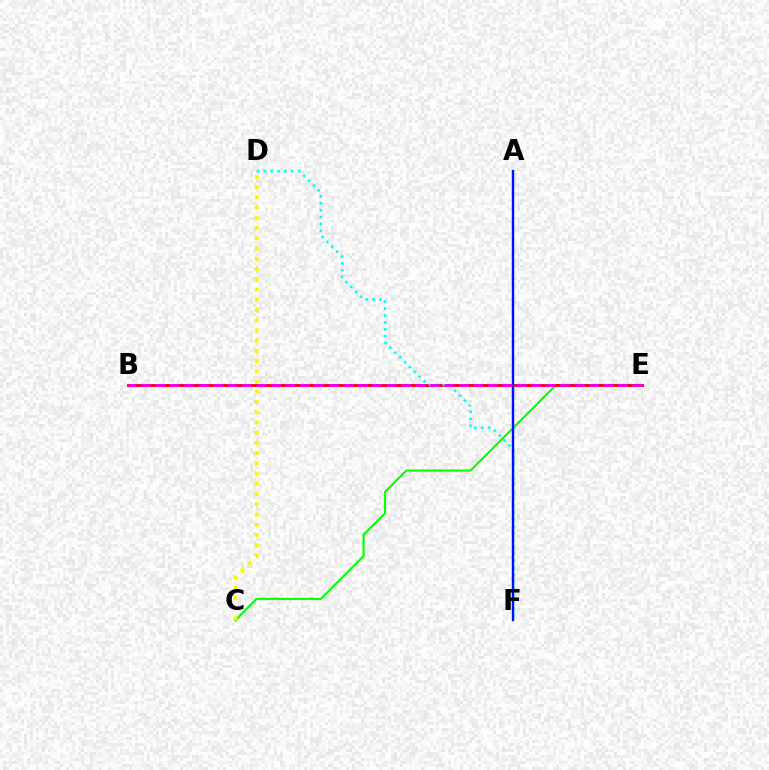{('C', 'E'): [{'color': '#08ff00', 'line_style': 'solid', 'thickness': 1.54}], ('B', 'E'): [{'color': '#ff0000', 'line_style': 'solid', 'thickness': 2.07}, {'color': '#ee00ff', 'line_style': 'dashed', 'thickness': 1.96}], ('C', 'D'): [{'color': '#fcf500', 'line_style': 'dotted', 'thickness': 2.78}], ('D', 'F'): [{'color': '#00fff6', 'line_style': 'dotted', 'thickness': 1.87}], ('A', 'F'): [{'color': '#0010ff', 'line_style': 'solid', 'thickness': 1.74}]}